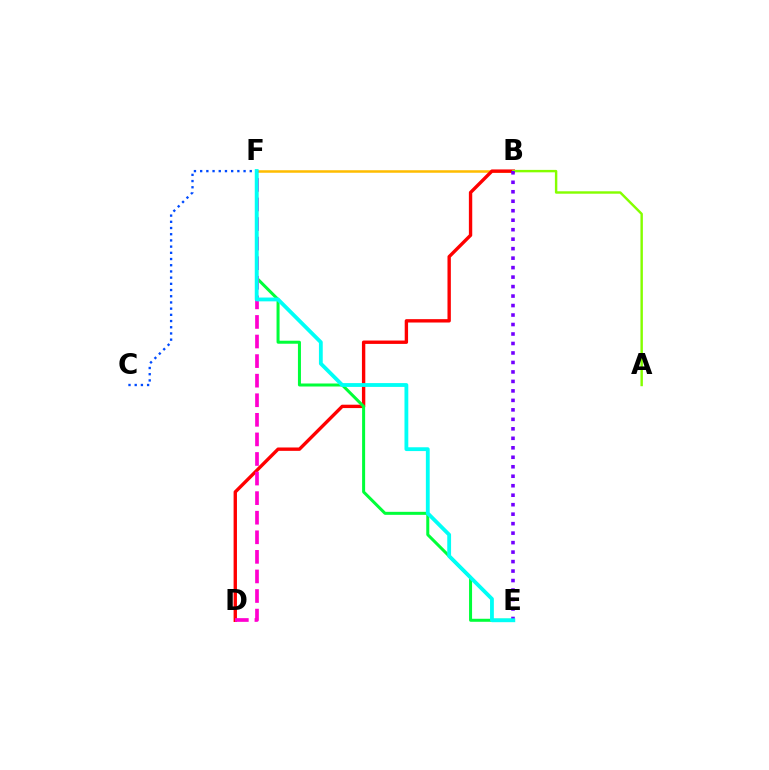{('B', 'F'): [{'color': '#ffbd00', 'line_style': 'solid', 'thickness': 1.81}], ('B', 'D'): [{'color': '#ff0000', 'line_style': 'solid', 'thickness': 2.43}], ('E', 'F'): [{'color': '#00ff39', 'line_style': 'solid', 'thickness': 2.17}, {'color': '#00fff6', 'line_style': 'solid', 'thickness': 2.75}], ('A', 'B'): [{'color': '#84ff00', 'line_style': 'solid', 'thickness': 1.74}], ('B', 'E'): [{'color': '#7200ff', 'line_style': 'dotted', 'thickness': 2.58}], ('C', 'F'): [{'color': '#004bff', 'line_style': 'dotted', 'thickness': 1.69}], ('D', 'F'): [{'color': '#ff00cf', 'line_style': 'dashed', 'thickness': 2.66}]}